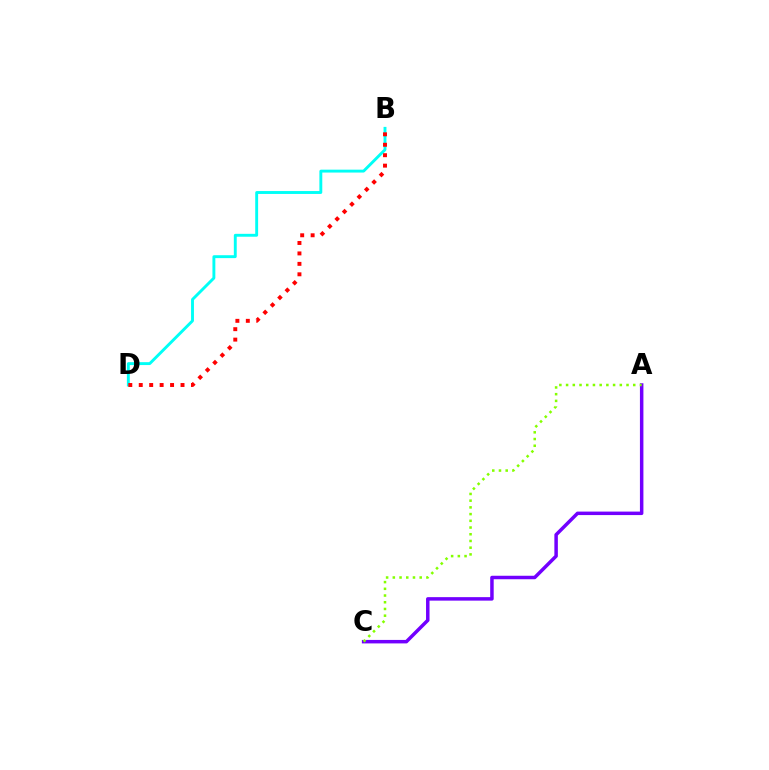{('B', 'D'): [{'color': '#00fff6', 'line_style': 'solid', 'thickness': 2.09}, {'color': '#ff0000', 'line_style': 'dotted', 'thickness': 2.84}], ('A', 'C'): [{'color': '#7200ff', 'line_style': 'solid', 'thickness': 2.51}, {'color': '#84ff00', 'line_style': 'dotted', 'thickness': 1.82}]}